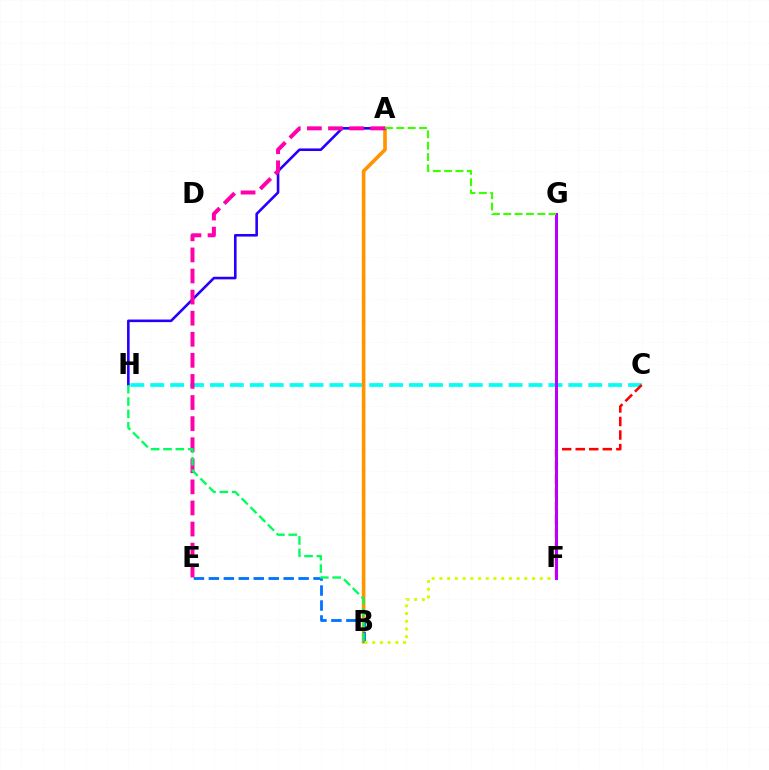{('C', 'H'): [{'color': '#00fff6', 'line_style': 'dashed', 'thickness': 2.7}], ('A', 'B'): [{'color': '#ff9400', 'line_style': 'solid', 'thickness': 2.6}], ('A', 'H'): [{'color': '#2500ff', 'line_style': 'solid', 'thickness': 1.87}], ('B', 'E'): [{'color': '#0074ff', 'line_style': 'dashed', 'thickness': 2.03}], ('C', 'F'): [{'color': '#ff0000', 'line_style': 'dashed', 'thickness': 1.84}], ('B', 'F'): [{'color': '#d1ff00', 'line_style': 'dotted', 'thickness': 2.1}], ('A', 'E'): [{'color': '#ff00ac', 'line_style': 'dashed', 'thickness': 2.86}], ('F', 'G'): [{'color': '#b900ff', 'line_style': 'solid', 'thickness': 2.18}], ('A', 'G'): [{'color': '#3dff00', 'line_style': 'dashed', 'thickness': 1.54}], ('B', 'H'): [{'color': '#00ff5c', 'line_style': 'dashed', 'thickness': 1.68}]}